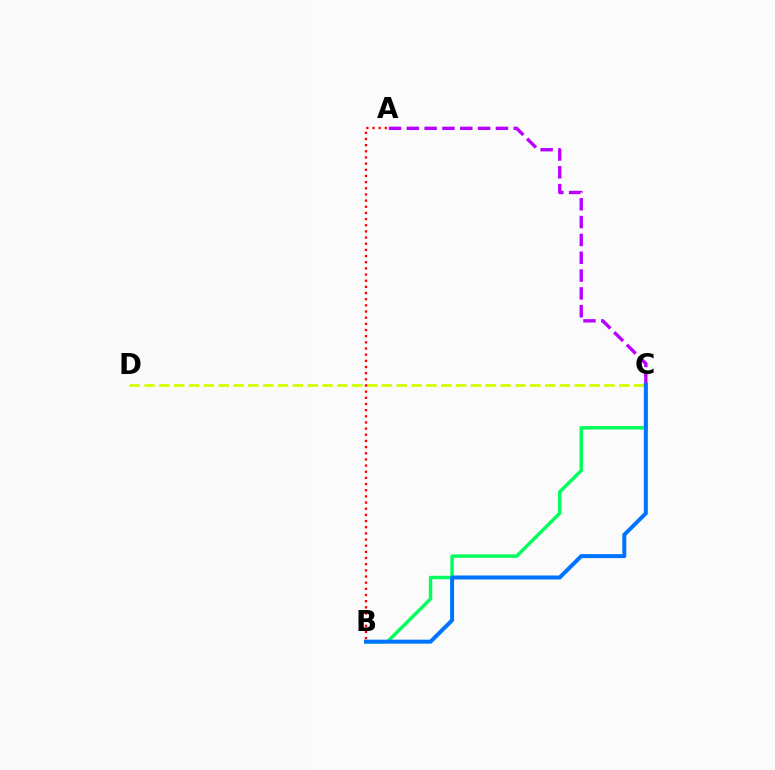{('C', 'D'): [{'color': '#d1ff00', 'line_style': 'dashed', 'thickness': 2.02}], ('A', 'C'): [{'color': '#b900ff', 'line_style': 'dashed', 'thickness': 2.42}], ('B', 'C'): [{'color': '#00ff5c', 'line_style': 'solid', 'thickness': 2.46}, {'color': '#0074ff', 'line_style': 'solid', 'thickness': 2.87}], ('A', 'B'): [{'color': '#ff0000', 'line_style': 'dotted', 'thickness': 1.67}]}